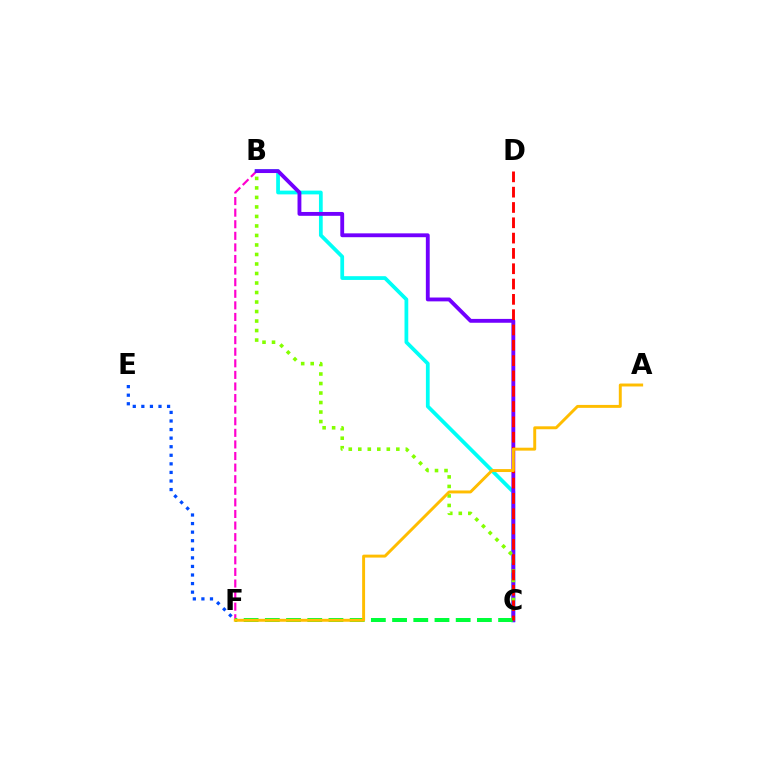{('B', 'F'): [{'color': '#ff00cf', 'line_style': 'dashed', 'thickness': 1.57}], ('B', 'C'): [{'color': '#00fff6', 'line_style': 'solid', 'thickness': 2.7}, {'color': '#7200ff', 'line_style': 'solid', 'thickness': 2.77}, {'color': '#84ff00', 'line_style': 'dotted', 'thickness': 2.58}], ('E', 'F'): [{'color': '#004bff', 'line_style': 'dotted', 'thickness': 2.33}], ('C', 'F'): [{'color': '#00ff39', 'line_style': 'dashed', 'thickness': 2.88}], ('C', 'D'): [{'color': '#ff0000', 'line_style': 'dashed', 'thickness': 2.08}], ('A', 'F'): [{'color': '#ffbd00', 'line_style': 'solid', 'thickness': 2.11}]}